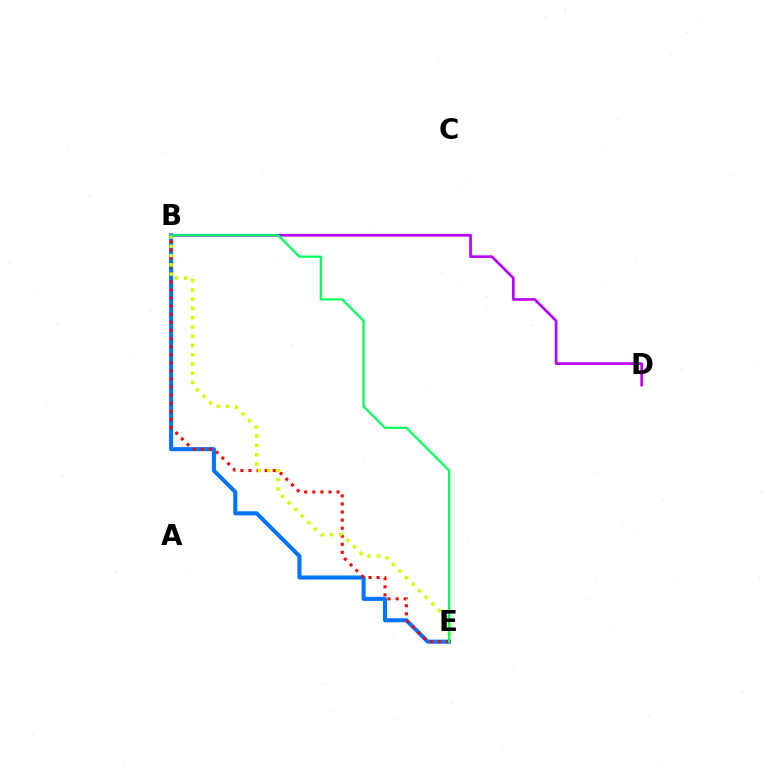{('B', 'E'): [{'color': '#0074ff', 'line_style': 'solid', 'thickness': 2.92}, {'color': '#ff0000', 'line_style': 'dotted', 'thickness': 2.19}, {'color': '#d1ff00', 'line_style': 'dotted', 'thickness': 2.52}, {'color': '#00ff5c', 'line_style': 'solid', 'thickness': 1.61}], ('B', 'D'): [{'color': '#b900ff', 'line_style': 'solid', 'thickness': 1.93}]}